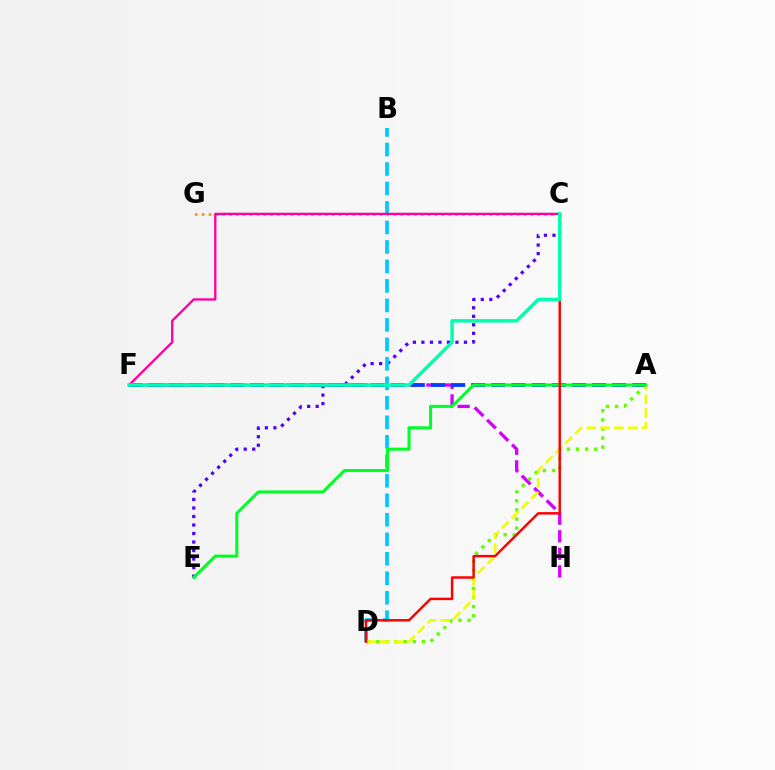{('F', 'H'): [{'color': '#d600ff', 'line_style': 'dashed', 'thickness': 2.39}], ('C', 'G'): [{'color': '#ff8800', 'line_style': 'dotted', 'thickness': 1.86}], ('A', 'D'): [{'color': '#66ff00', 'line_style': 'dotted', 'thickness': 2.47}, {'color': '#eeff00', 'line_style': 'dashed', 'thickness': 1.88}], ('A', 'F'): [{'color': '#003fff', 'line_style': 'dashed', 'thickness': 2.73}], ('C', 'E'): [{'color': '#4f00ff', 'line_style': 'dotted', 'thickness': 2.31}], ('B', 'D'): [{'color': '#00c7ff', 'line_style': 'dashed', 'thickness': 2.65}], ('C', 'F'): [{'color': '#ff00a0', 'line_style': 'solid', 'thickness': 1.68}, {'color': '#00ffaf', 'line_style': 'solid', 'thickness': 2.49}], ('A', 'E'): [{'color': '#00ff27', 'line_style': 'solid', 'thickness': 2.2}], ('C', 'D'): [{'color': '#ff0000', 'line_style': 'solid', 'thickness': 1.77}]}